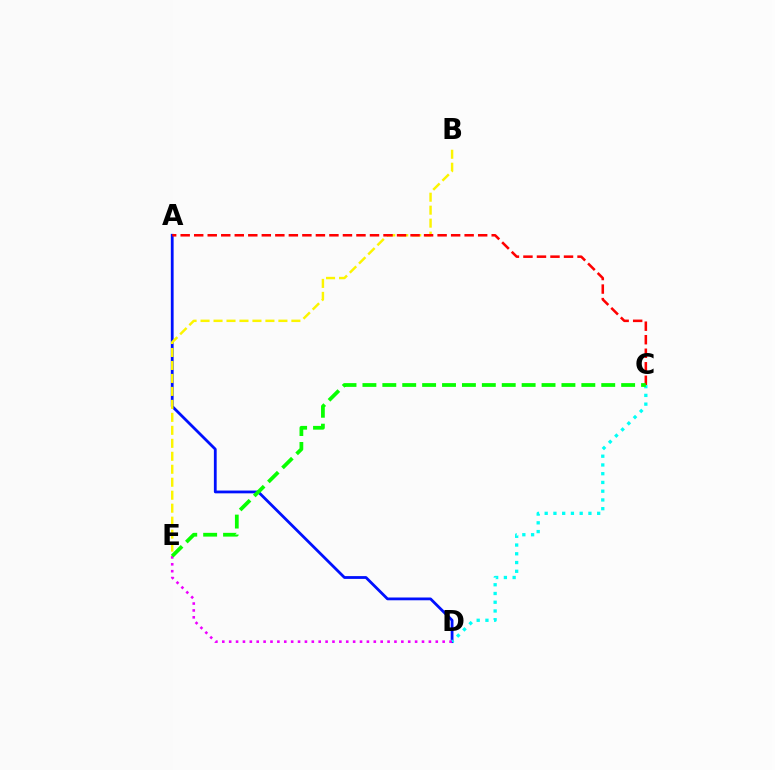{('A', 'D'): [{'color': '#0010ff', 'line_style': 'solid', 'thickness': 2.01}], ('B', 'E'): [{'color': '#fcf500', 'line_style': 'dashed', 'thickness': 1.76}], ('C', 'D'): [{'color': '#00fff6', 'line_style': 'dotted', 'thickness': 2.38}], ('D', 'E'): [{'color': '#ee00ff', 'line_style': 'dotted', 'thickness': 1.87}], ('A', 'C'): [{'color': '#ff0000', 'line_style': 'dashed', 'thickness': 1.84}], ('C', 'E'): [{'color': '#08ff00', 'line_style': 'dashed', 'thickness': 2.7}]}